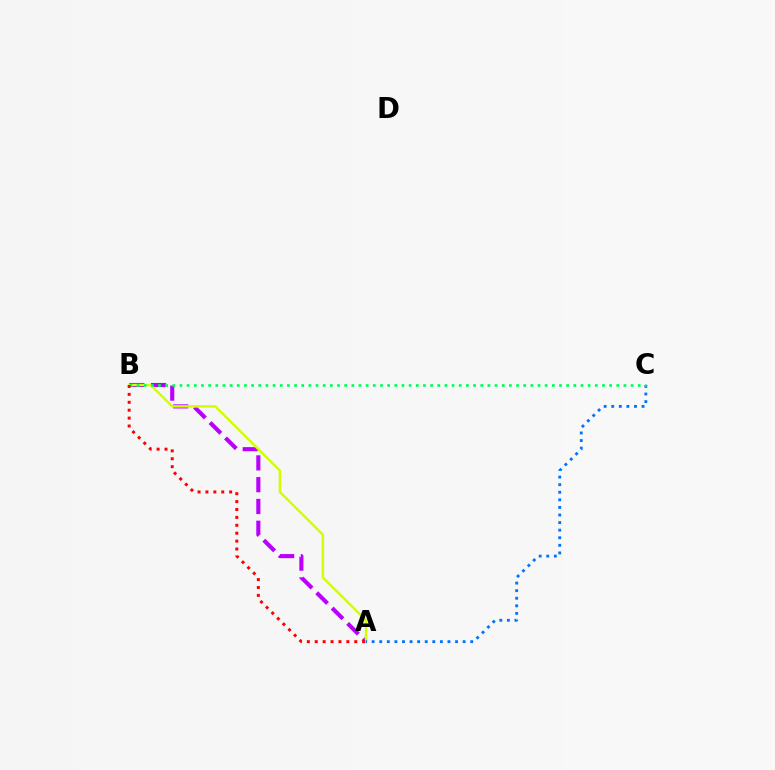{('A', 'B'): [{'color': '#b900ff', 'line_style': 'dashed', 'thickness': 2.96}, {'color': '#d1ff00', 'line_style': 'solid', 'thickness': 1.76}, {'color': '#ff0000', 'line_style': 'dotted', 'thickness': 2.15}], ('A', 'C'): [{'color': '#0074ff', 'line_style': 'dotted', 'thickness': 2.06}], ('B', 'C'): [{'color': '#00ff5c', 'line_style': 'dotted', 'thickness': 1.95}]}